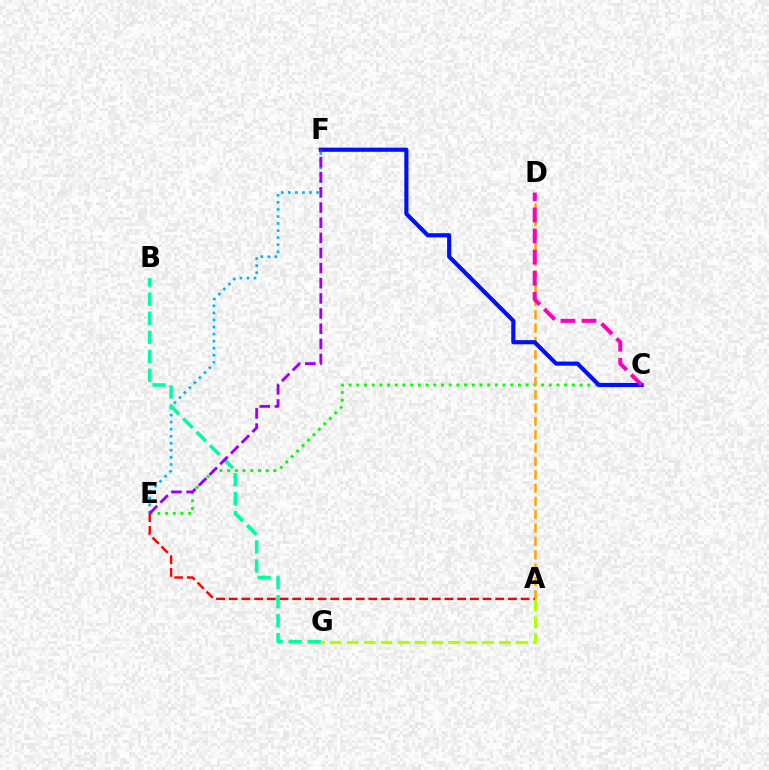{('C', 'E'): [{'color': '#08ff00', 'line_style': 'dotted', 'thickness': 2.09}], ('A', 'G'): [{'color': '#b3ff00', 'line_style': 'dashed', 'thickness': 2.3}], ('A', 'D'): [{'color': '#ffa500', 'line_style': 'dashed', 'thickness': 1.81}], ('E', 'F'): [{'color': '#00b5ff', 'line_style': 'dotted', 'thickness': 1.92}, {'color': '#9b00ff', 'line_style': 'dashed', 'thickness': 2.06}], ('C', 'F'): [{'color': '#0010ff', 'line_style': 'solid', 'thickness': 2.99}], ('C', 'D'): [{'color': '#ff00bd', 'line_style': 'dashed', 'thickness': 2.87}], ('A', 'E'): [{'color': '#ff0000', 'line_style': 'dashed', 'thickness': 1.72}], ('B', 'G'): [{'color': '#00ff9d', 'line_style': 'dashed', 'thickness': 2.59}]}